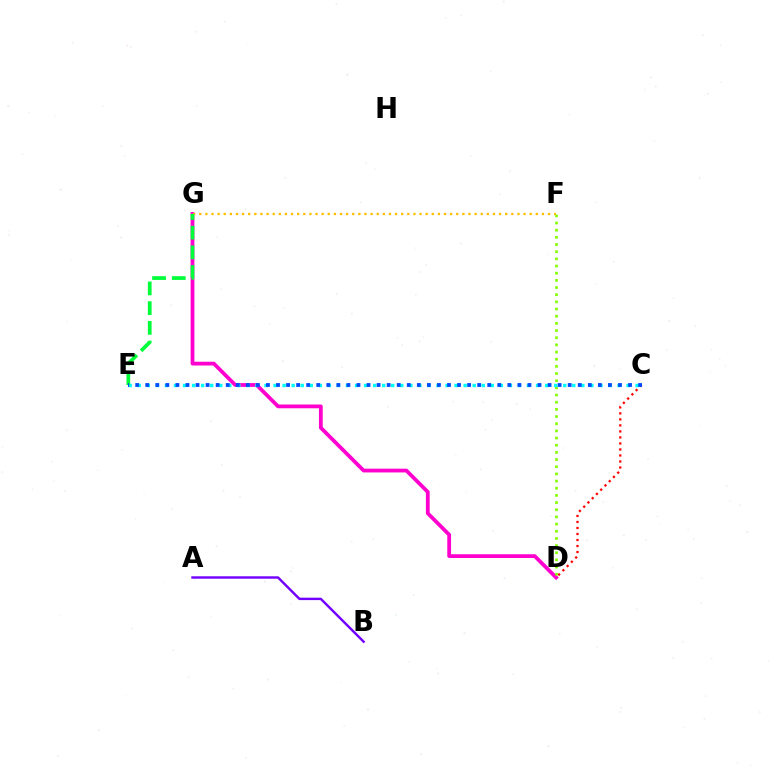{('A', 'B'): [{'color': '#7200ff', 'line_style': 'solid', 'thickness': 1.74}], ('C', 'D'): [{'color': '#ff0000', 'line_style': 'dotted', 'thickness': 1.63}], ('D', 'G'): [{'color': '#ff00cf', 'line_style': 'solid', 'thickness': 2.72}], ('F', 'G'): [{'color': '#ffbd00', 'line_style': 'dotted', 'thickness': 1.66}], ('D', 'F'): [{'color': '#84ff00', 'line_style': 'dotted', 'thickness': 1.95}], ('C', 'E'): [{'color': '#00fff6', 'line_style': 'dotted', 'thickness': 2.46}, {'color': '#004bff', 'line_style': 'dotted', 'thickness': 2.73}], ('E', 'G'): [{'color': '#00ff39', 'line_style': 'dashed', 'thickness': 2.68}]}